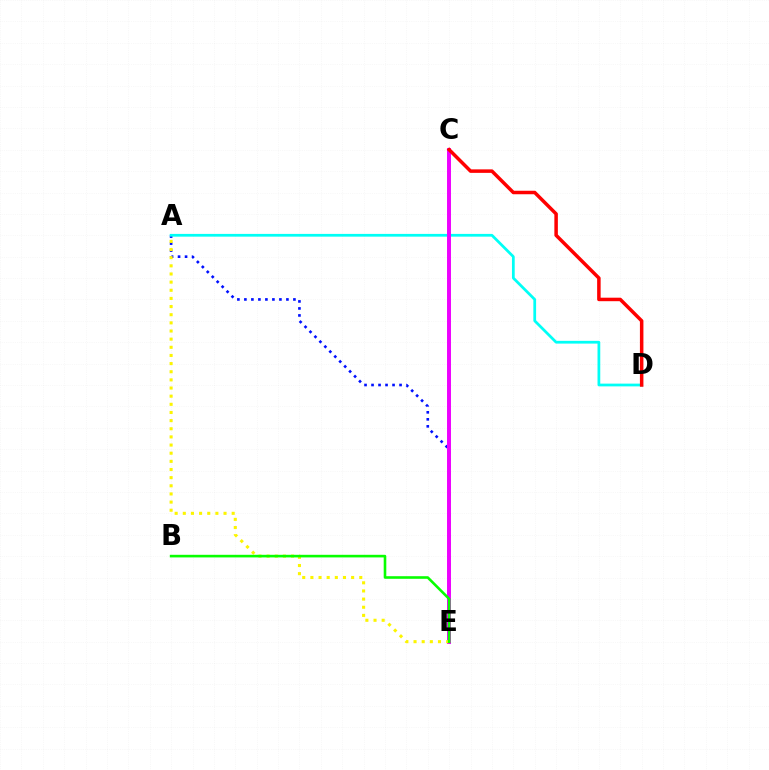{('A', 'E'): [{'color': '#0010ff', 'line_style': 'dotted', 'thickness': 1.9}, {'color': '#fcf500', 'line_style': 'dotted', 'thickness': 2.21}], ('A', 'D'): [{'color': '#00fff6', 'line_style': 'solid', 'thickness': 1.98}], ('C', 'E'): [{'color': '#ee00ff', 'line_style': 'solid', 'thickness': 2.84}], ('C', 'D'): [{'color': '#ff0000', 'line_style': 'solid', 'thickness': 2.52}], ('B', 'E'): [{'color': '#08ff00', 'line_style': 'solid', 'thickness': 1.88}]}